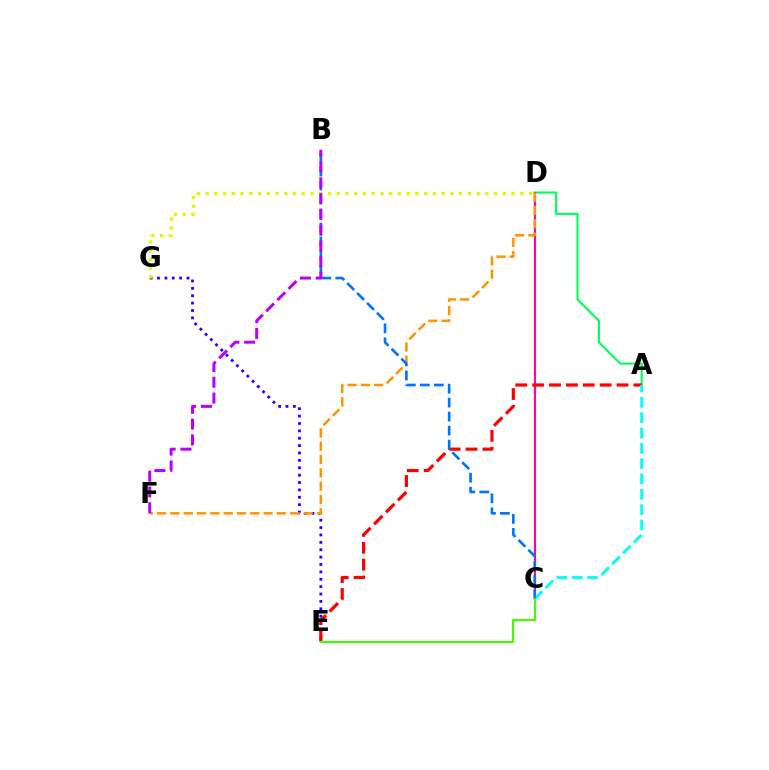{('E', 'G'): [{'color': '#2500ff', 'line_style': 'dotted', 'thickness': 2.01}], ('A', 'D'): [{'color': '#00ff5c', 'line_style': 'solid', 'thickness': 1.52}], ('C', 'D'): [{'color': '#ff00ac', 'line_style': 'solid', 'thickness': 1.56}], ('A', 'E'): [{'color': '#ff0000', 'line_style': 'dashed', 'thickness': 2.29}], ('A', 'C'): [{'color': '#00fff6', 'line_style': 'dashed', 'thickness': 2.08}], ('D', 'G'): [{'color': '#d1ff00', 'line_style': 'dotted', 'thickness': 2.38}], ('D', 'F'): [{'color': '#ff9400', 'line_style': 'dashed', 'thickness': 1.81}], ('B', 'C'): [{'color': '#0074ff', 'line_style': 'dashed', 'thickness': 1.9}], ('C', 'E'): [{'color': '#3dff00', 'line_style': 'solid', 'thickness': 1.52}], ('B', 'F'): [{'color': '#b900ff', 'line_style': 'dashed', 'thickness': 2.15}]}